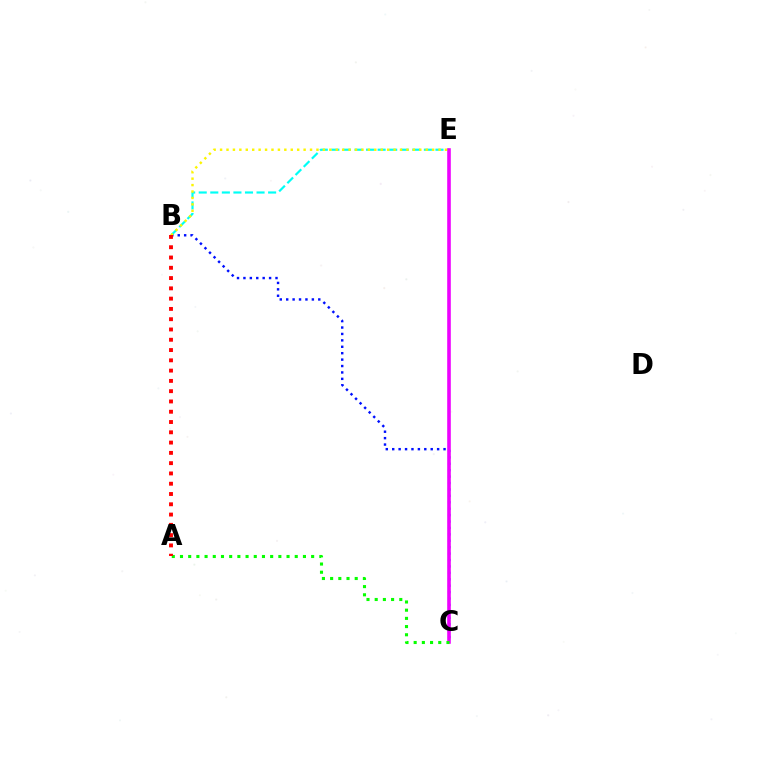{('B', 'C'): [{'color': '#0010ff', 'line_style': 'dotted', 'thickness': 1.74}], ('B', 'E'): [{'color': '#00fff6', 'line_style': 'dashed', 'thickness': 1.57}, {'color': '#fcf500', 'line_style': 'dotted', 'thickness': 1.75}], ('C', 'E'): [{'color': '#ee00ff', 'line_style': 'solid', 'thickness': 2.59}], ('A', 'C'): [{'color': '#08ff00', 'line_style': 'dotted', 'thickness': 2.23}], ('A', 'B'): [{'color': '#ff0000', 'line_style': 'dotted', 'thickness': 2.79}]}